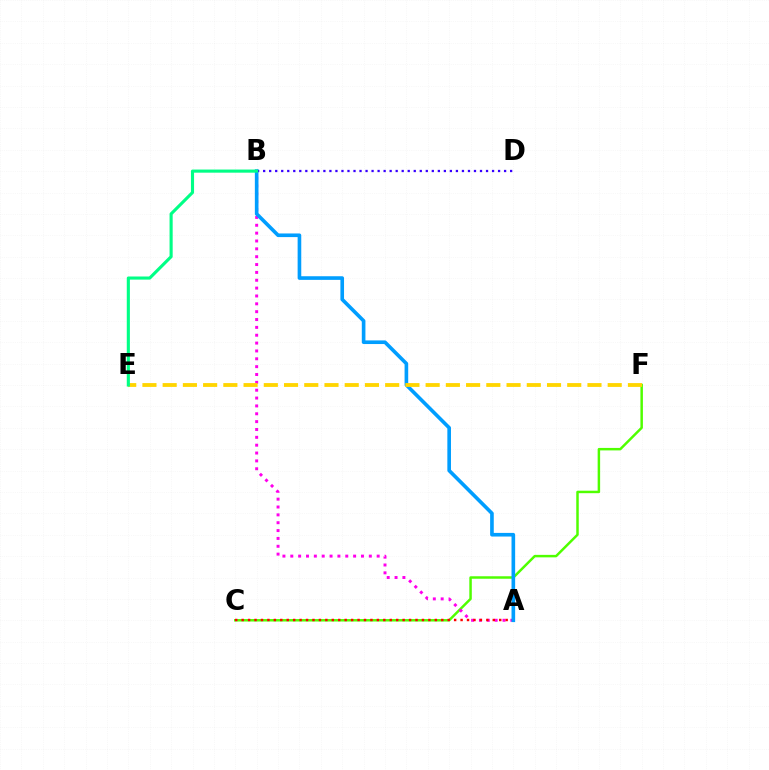{('C', 'F'): [{'color': '#4fff00', 'line_style': 'solid', 'thickness': 1.79}], ('A', 'B'): [{'color': '#ff00ed', 'line_style': 'dotted', 'thickness': 2.13}, {'color': '#009eff', 'line_style': 'solid', 'thickness': 2.62}], ('A', 'C'): [{'color': '#ff0000', 'line_style': 'dotted', 'thickness': 1.75}], ('B', 'D'): [{'color': '#3700ff', 'line_style': 'dotted', 'thickness': 1.64}], ('E', 'F'): [{'color': '#ffd500', 'line_style': 'dashed', 'thickness': 2.75}], ('B', 'E'): [{'color': '#00ff86', 'line_style': 'solid', 'thickness': 2.25}]}